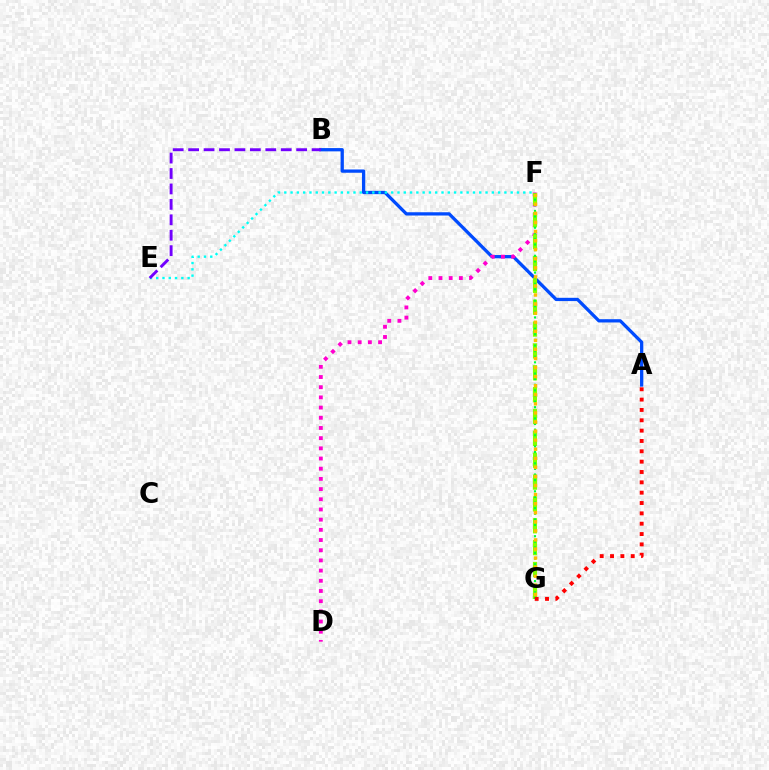{('A', 'B'): [{'color': '#004bff', 'line_style': 'solid', 'thickness': 2.36}], ('D', 'F'): [{'color': '#ff00cf', 'line_style': 'dotted', 'thickness': 2.77}], ('F', 'G'): [{'color': '#84ff00', 'line_style': 'dashed', 'thickness': 2.97}, {'color': '#00ff39', 'line_style': 'dotted', 'thickness': 1.52}, {'color': '#ffbd00', 'line_style': 'dotted', 'thickness': 2.46}], ('A', 'G'): [{'color': '#ff0000', 'line_style': 'dotted', 'thickness': 2.81}], ('E', 'F'): [{'color': '#00fff6', 'line_style': 'dotted', 'thickness': 1.71}], ('B', 'E'): [{'color': '#7200ff', 'line_style': 'dashed', 'thickness': 2.1}]}